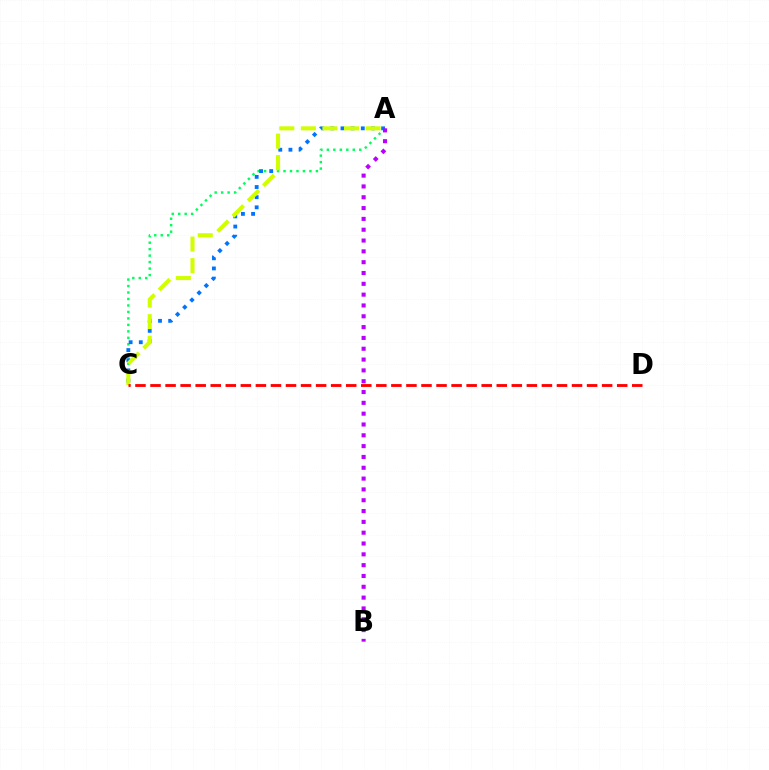{('A', 'C'): [{'color': '#00ff5c', 'line_style': 'dotted', 'thickness': 1.76}, {'color': '#0074ff', 'line_style': 'dotted', 'thickness': 2.76}, {'color': '#d1ff00', 'line_style': 'dashed', 'thickness': 2.93}], ('A', 'B'): [{'color': '#b900ff', 'line_style': 'dotted', 'thickness': 2.94}], ('C', 'D'): [{'color': '#ff0000', 'line_style': 'dashed', 'thickness': 2.05}]}